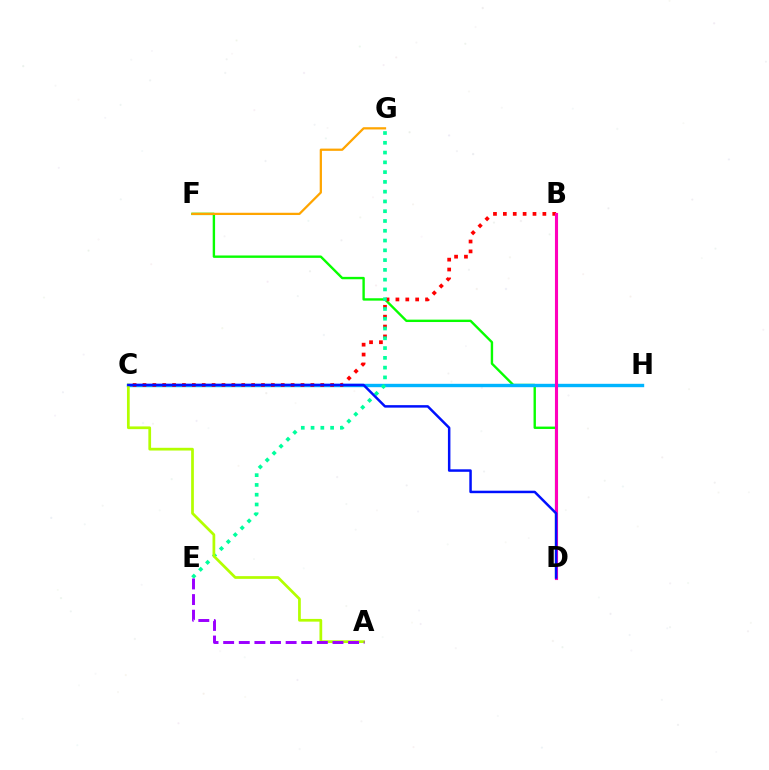{('D', 'F'): [{'color': '#08ff00', 'line_style': 'solid', 'thickness': 1.72}], ('C', 'H'): [{'color': '#00b5ff', 'line_style': 'solid', 'thickness': 2.43}], ('B', 'C'): [{'color': '#ff0000', 'line_style': 'dotted', 'thickness': 2.68}], ('B', 'D'): [{'color': '#ff00bd', 'line_style': 'solid', 'thickness': 2.23}], ('E', 'G'): [{'color': '#00ff9d', 'line_style': 'dotted', 'thickness': 2.66}], ('F', 'G'): [{'color': '#ffa500', 'line_style': 'solid', 'thickness': 1.62}], ('A', 'C'): [{'color': '#b3ff00', 'line_style': 'solid', 'thickness': 1.97}], ('A', 'E'): [{'color': '#9b00ff', 'line_style': 'dashed', 'thickness': 2.12}], ('C', 'D'): [{'color': '#0010ff', 'line_style': 'solid', 'thickness': 1.79}]}